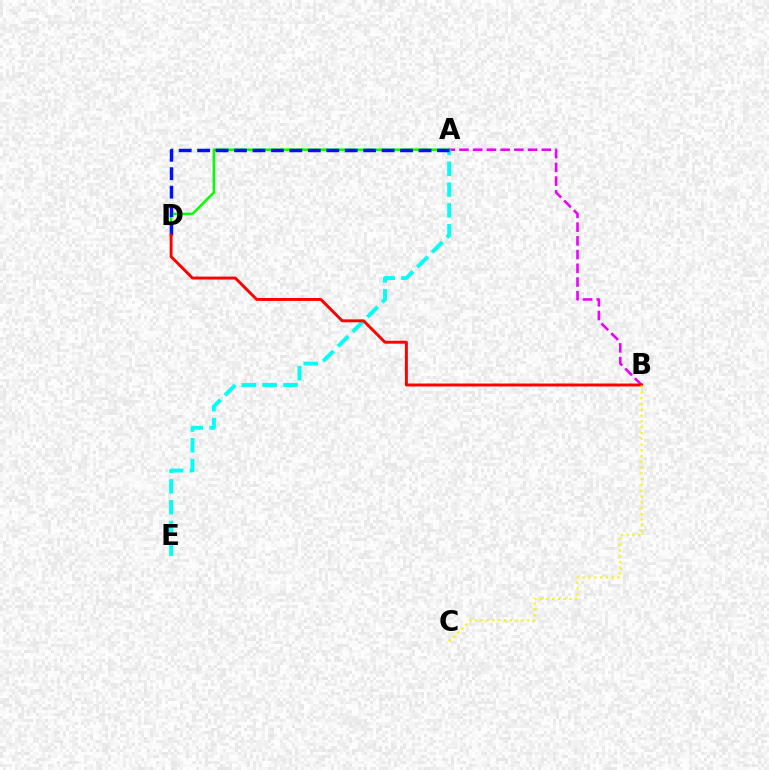{('A', 'B'): [{'color': '#ee00ff', 'line_style': 'dashed', 'thickness': 1.86}], ('A', 'E'): [{'color': '#00fff6', 'line_style': 'dashed', 'thickness': 2.83}], ('A', 'D'): [{'color': '#08ff00', 'line_style': 'solid', 'thickness': 1.86}, {'color': '#0010ff', 'line_style': 'dashed', 'thickness': 2.51}], ('B', 'D'): [{'color': '#ff0000', 'line_style': 'solid', 'thickness': 2.11}], ('B', 'C'): [{'color': '#fcf500', 'line_style': 'dotted', 'thickness': 1.57}]}